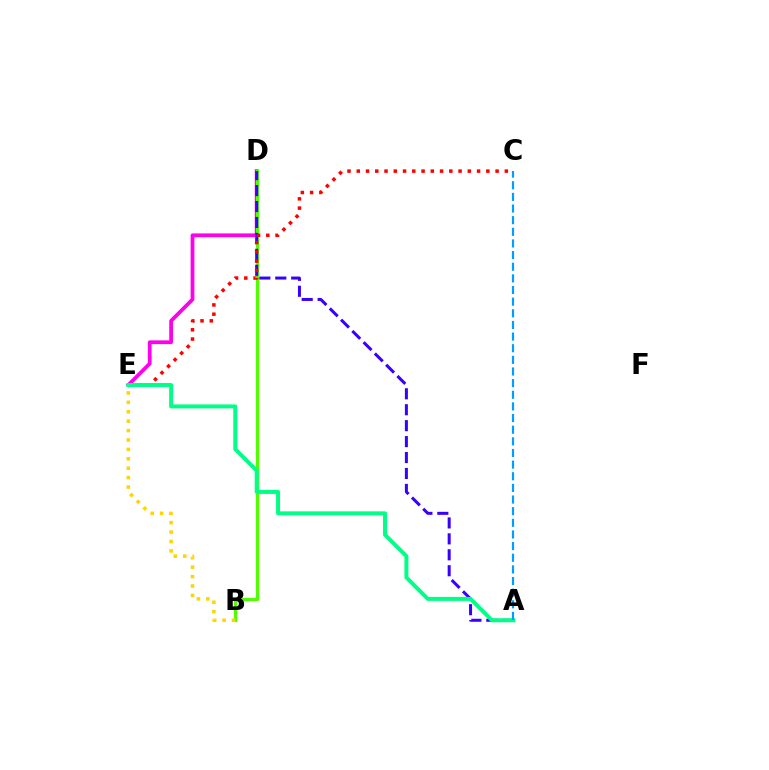{('D', 'E'): [{'color': '#ff00ed', 'line_style': 'solid', 'thickness': 2.7}], ('B', 'D'): [{'color': '#4fff00', 'line_style': 'solid', 'thickness': 2.31}], ('A', 'D'): [{'color': '#3700ff', 'line_style': 'dashed', 'thickness': 2.16}], ('C', 'E'): [{'color': '#ff0000', 'line_style': 'dotted', 'thickness': 2.51}], ('A', 'E'): [{'color': '#00ff86', 'line_style': 'solid', 'thickness': 2.85}], ('B', 'E'): [{'color': '#ffd500', 'line_style': 'dotted', 'thickness': 2.56}], ('A', 'C'): [{'color': '#009eff', 'line_style': 'dashed', 'thickness': 1.58}]}